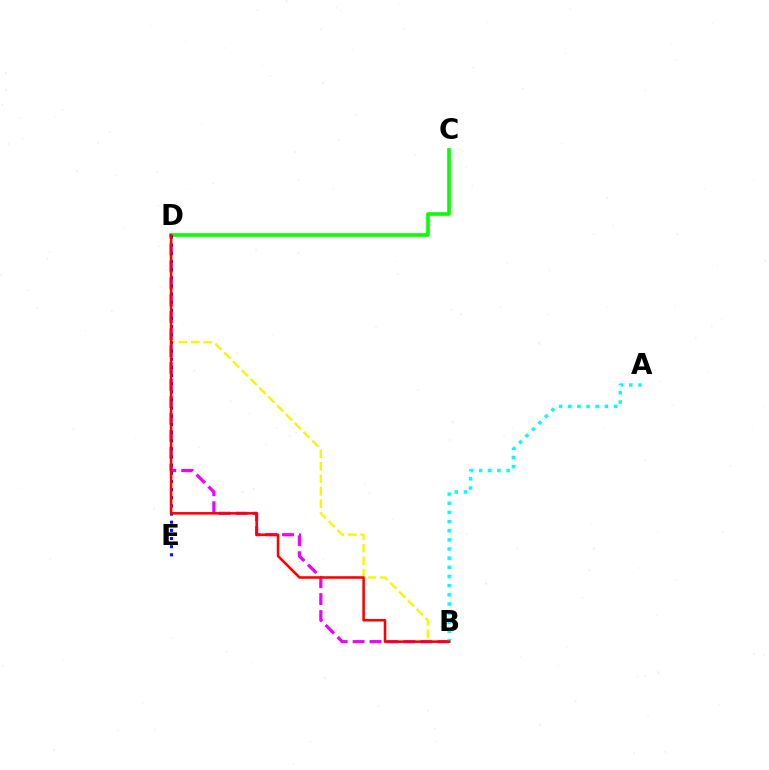{('C', 'D'): [{'color': '#08ff00', 'line_style': 'solid', 'thickness': 2.62}], ('B', 'D'): [{'color': '#fcf500', 'line_style': 'dashed', 'thickness': 1.69}, {'color': '#ee00ff', 'line_style': 'dashed', 'thickness': 2.3}, {'color': '#ff0000', 'line_style': 'solid', 'thickness': 1.84}], ('D', 'E'): [{'color': '#0010ff', 'line_style': 'dotted', 'thickness': 2.21}], ('A', 'B'): [{'color': '#00fff6', 'line_style': 'dotted', 'thickness': 2.49}]}